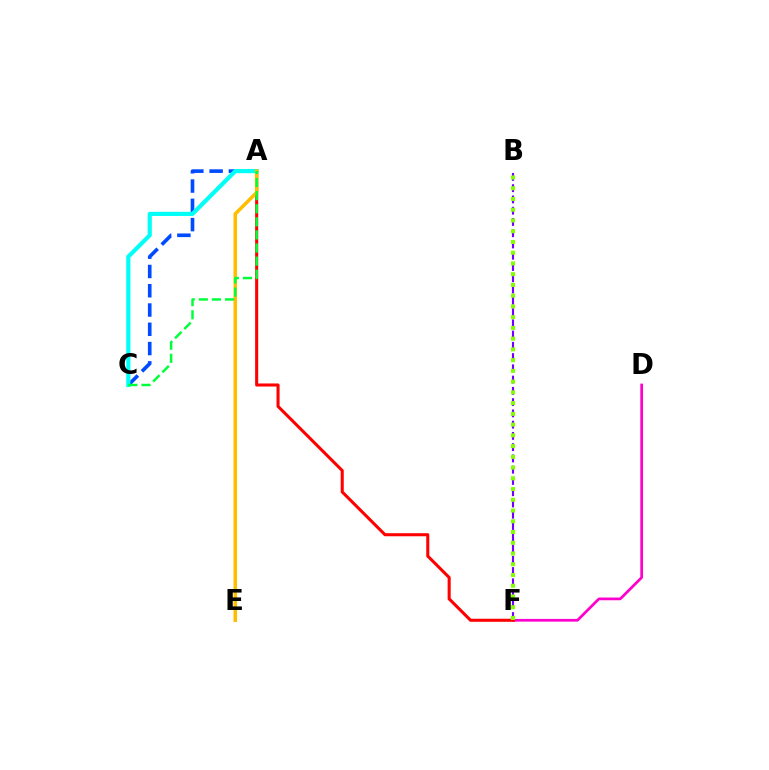{('A', 'C'): [{'color': '#004bff', 'line_style': 'dashed', 'thickness': 2.62}, {'color': '#00fff6', 'line_style': 'solid', 'thickness': 3.0}, {'color': '#00ff39', 'line_style': 'dashed', 'thickness': 1.78}], ('B', 'F'): [{'color': '#7200ff', 'line_style': 'dashed', 'thickness': 1.53}, {'color': '#84ff00', 'line_style': 'dotted', 'thickness': 2.92}], ('D', 'F'): [{'color': '#ff00cf', 'line_style': 'solid', 'thickness': 1.96}], ('A', 'F'): [{'color': '#ff0000', 'line_style': 'solid', 'thickness': 2.21}], ('A', 'E'): [{'color': '#ffbd00', 'line_style': 'solid', 'thickness': 2.54}]}